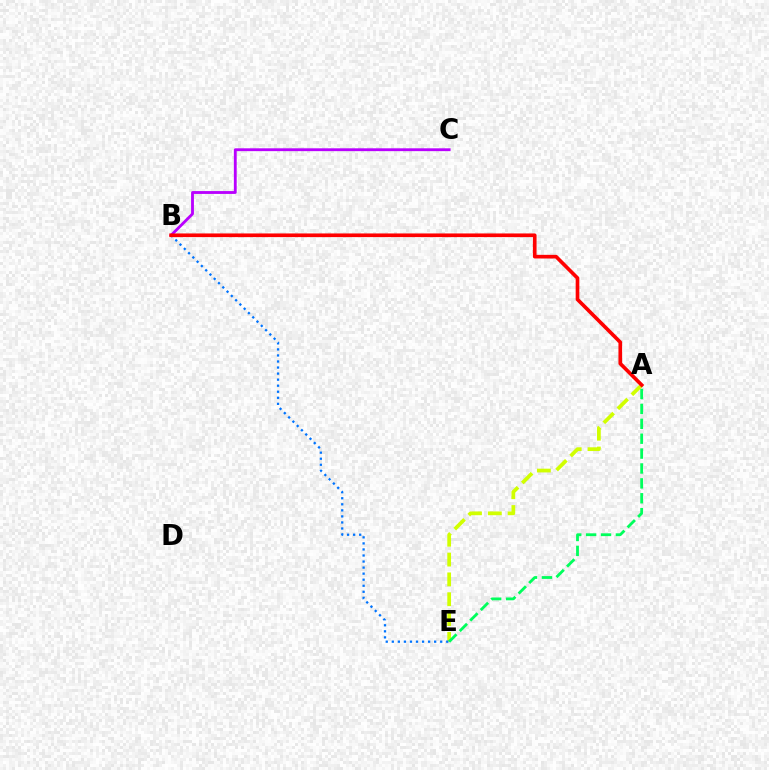{('A', 'E'): [{'color': '#d1ff00', 'line_style': 'dashed', 'thickness': 2.69}, {'color': '#00ff5c', 'line_style': 'dashed', 'thickness': 2.02}], ('B', 'E'): [{'color': '#0074ff', 'line_style': 'dotted', 'thickness': 1.64}], ('B', 'C'): [{'color': '#b900ff', 'line_style': 'solid', 'thickness': 2.04}], ('A', 'B'): [{'color': '#ff0000', 'line_style': 'solid', 'thickness': 2.63}]}